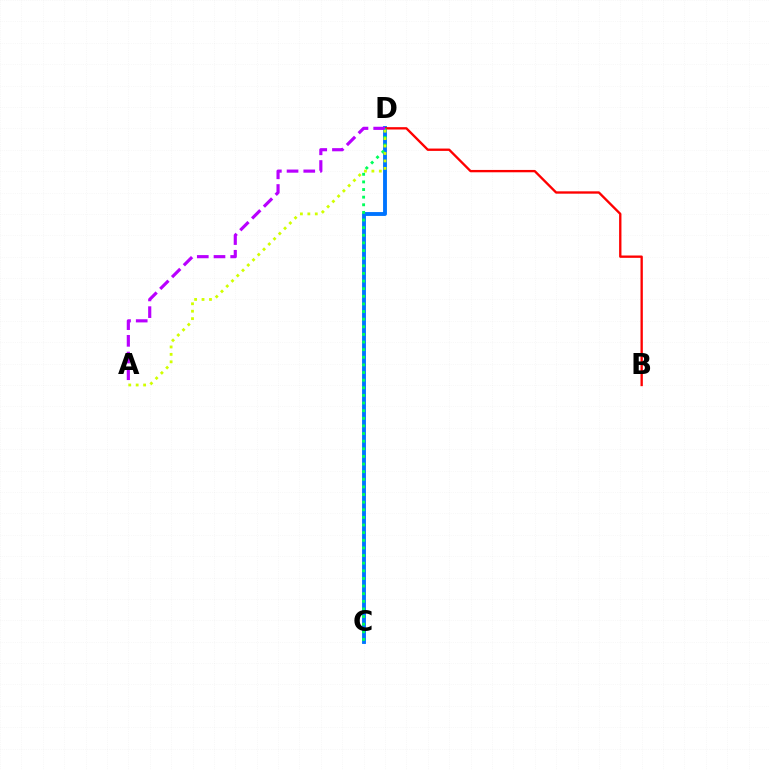{('C', 'D'): [{'color': '#0074ff', 'line_style': 'solid', 'thickness': 2.78}, {'color': '#00ff5c', 'line_style': 'dotted', 'thickness': 2.07}], ('B', 'D'): [{'color': '#ff0000', 'line_style': 'solid', 'thickness': 1.69}], ('A', 'D'): [{'color': '#b900ff', 'line_style': 'dashed', 'thickness': 2.27}, {'color': '#d1ff00', 'line_style': 'dotted', 'thickness': 2.02}]}